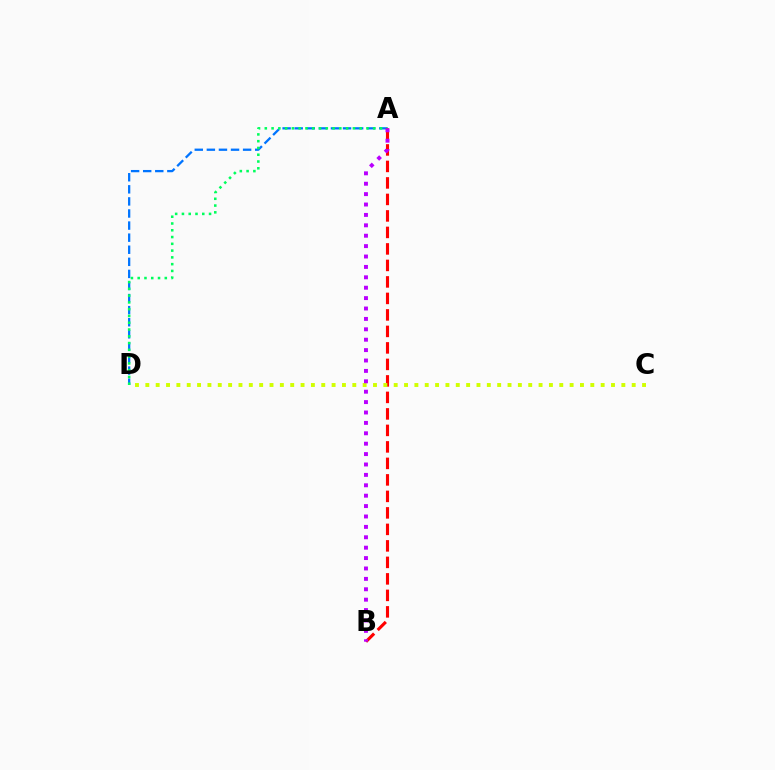{('A', 'D'): [{'color': '#0074ff', 'line_style': 'dashed', 'thickness': 1.64}, {'color': '#00ff5c', 'line_style': 'dotted', 'thickness': 1.84}], ('A', 'B'): [{'color': '#ff0000', 'line_style': 'dashed', 'thickness': 2.24}, {'color': '#b900ff', 'line_style': 'dotted', 'thickness': 2.83}], ('C', 'D'): [{'color': '#d1ff00', 'line_style': 'dotted', 'thickness': 2.81}]}